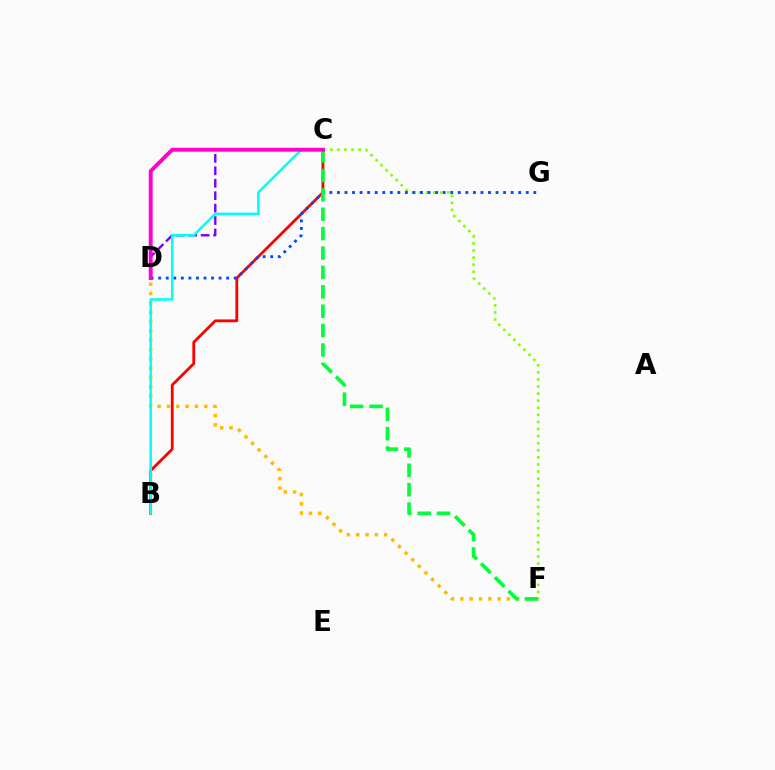{('B', 'C'): [{'color': '#ff0000', 'line_style': 'solid', 'thickness': 2.01}, {'color': '#00fff6', 'line_style': 'solid', 'thickness': 1.82}], ('C', 'D'): [{'color': '#7200ff', 'line_style': 'dashed', 'thickness': 1.69}, {'color': '#ff00cf', 'line_style': 'solid', 'thickness': 2.81}], ('C', 'F'): [{'color': '#84ff00', 'line_style': 'dotted', 'thickness': 1.92}, {'color': '#00ff39', 'line_style': 'dashed', 'thickness': 2.63}], ('D', 'G'): [{'color': '#004bff', 'line_style': 'dotted', 'thickness': 2.05}], ('D', 'F'): [{'color': '#ffbd00', 'line_style': 'dotted', 'thickness': 2.53}]}